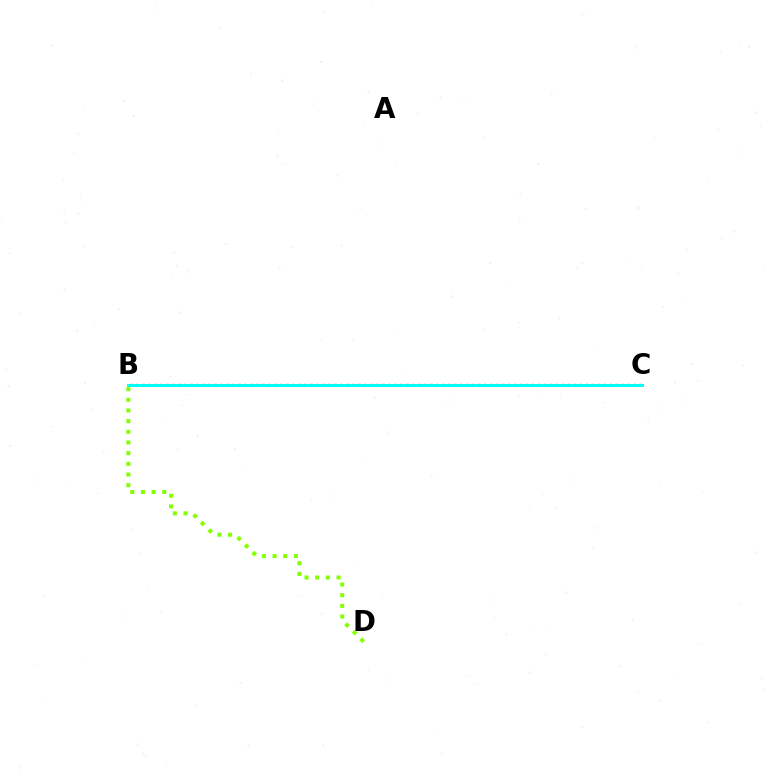{('B', 'C'): [{'color': '#7200ff', 'line_style': 'dotted', 'thickness': 1.99}, {'color': '#ff0000', 'line_style': 'dotted', 'thickness': 1.63}, {'color': '#00fff6', 'line_style': 'solid', 'thickness': 2.11}], ('B', 'D'): [{'color': '#84ff00', 'line_style': 'dotted', 'thickness': 2.9}]}